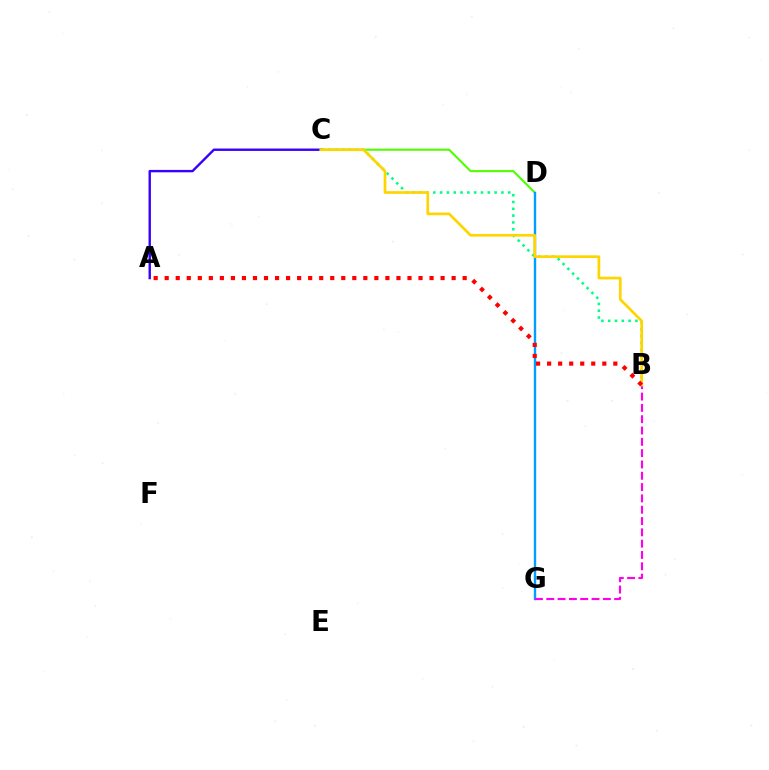{('B', 'C'): [{'color': '#00ff86', 'line_style': 'dotted', 'thickness': 1.85}, {'color': '#ffd500', 'line_style': 'solid', 'thickness': 1.95}], ('A', 'C'): [{'color': '#3700ff', 'line_style': 'solid', 'thickness': 1.73}], ('C', 'D'): [{'color': '#4fff00', 'line_style': 'solid', 'thickness': 1.51}], ('D', 'G'): [{'color': '#009eff', 'line_style': 'solid', 'thickness': 1.71}], ('B', 'G'): [{'color': '#ff00ed', 'line_style': 'dashed', 'thickness': 1.54}], ('A', 'B'): [{'color': '#ff0000', 'line_style': 'dotted', 'thickness': 3.0}]}